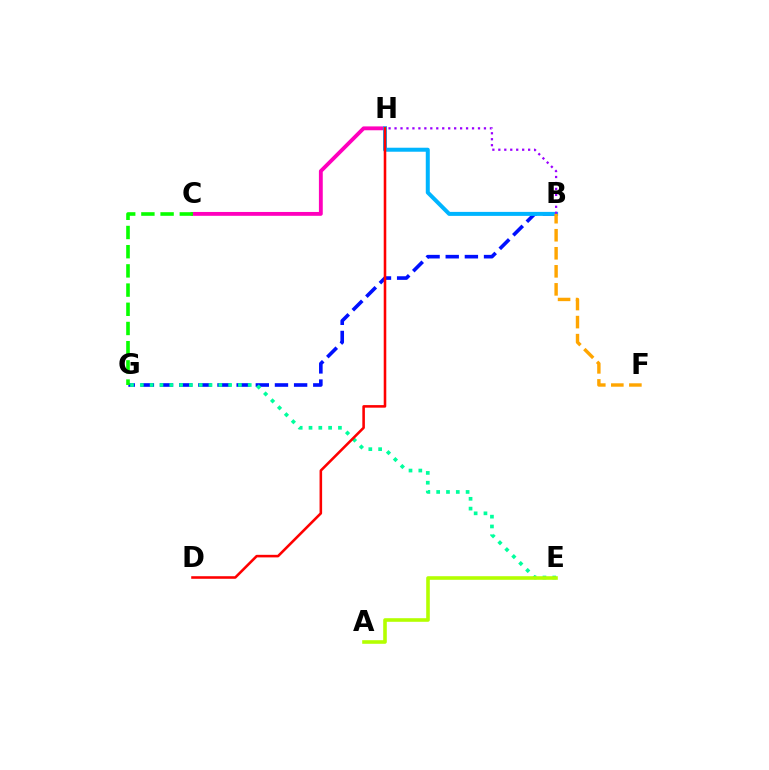{('B', 'G'): [{'color': '#0010ff', 'line_style': 'dashed', 'thickness': 2.6}], ('C', 'H'): [{'color': '#ff00bd', 'line_style': 'solid', 'thickness': 2.77}], ('B', 'H'): [{'color': '#00b5ff', 'line_style': 'solid', 'thickness': 2.88}, {'color': '#9b00ff', 'line_style': 'dotted', 'thickness': 1.62}], ('E', 'G'): [{'color': '#00ff9d', 'line_style': 'dotted', 'thickness': 2.67}], ('B', 'F'): [{'color': '#ffa500', 'line_style': 'dashed', 'thickness': 2.45}], ('D', 'H'): [{'color': '#ff0000', 'line_style': 'solid', 'thickness': 1.85}], ('A', 'E'): [{'color': '#b3ff00', 'line_style': 'solid', 'thickness': 2.59}], ('C', 'G'): [{'color': '#08ff00', 'line_style': 'dashed', 'thickness': 2.61}]}